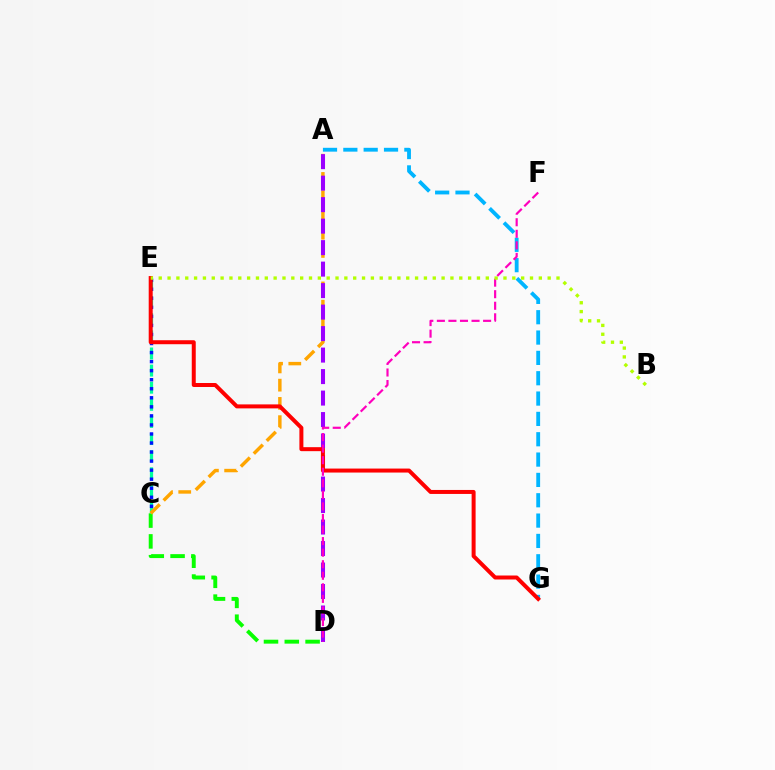{('C', 'D'): [{'color': '#08ff00', 'line_style': 'dashed', 'thickness': 2.83}], ('C', 'E'): [{'color': '#00ff9d', 'line_style': 'dashed', 'thickness': 2.33}, {'color': '#0010ff', 'line_style': 'dotted', 'thickness': 2.46}], ('A', 'G'): [{'color': '#00b5ff', 'line_style': 'dashed', 'thickness': 2.76}], ('A', 'C'): [{'color': '#ffa500', 'line_style': 'dashed', 'thickness': 2.48}], ('A', 'D'): [{'color': '#9b00ff', 'line_style': 'dashed', 'thickness': 2.92}], ('E', 'G'): [{'color': '#ff0000', 'line_style': 'solid', 'thickness': 2.87}], ('D', 'F'): [{'color': '#ff00bd', 'line_style': 'dashed', 'thickness': 1.57}], ('B', 'E'): [{'color': '#b3ff00', 'line_style': 'dotted', 'thickness': 2.4}]}